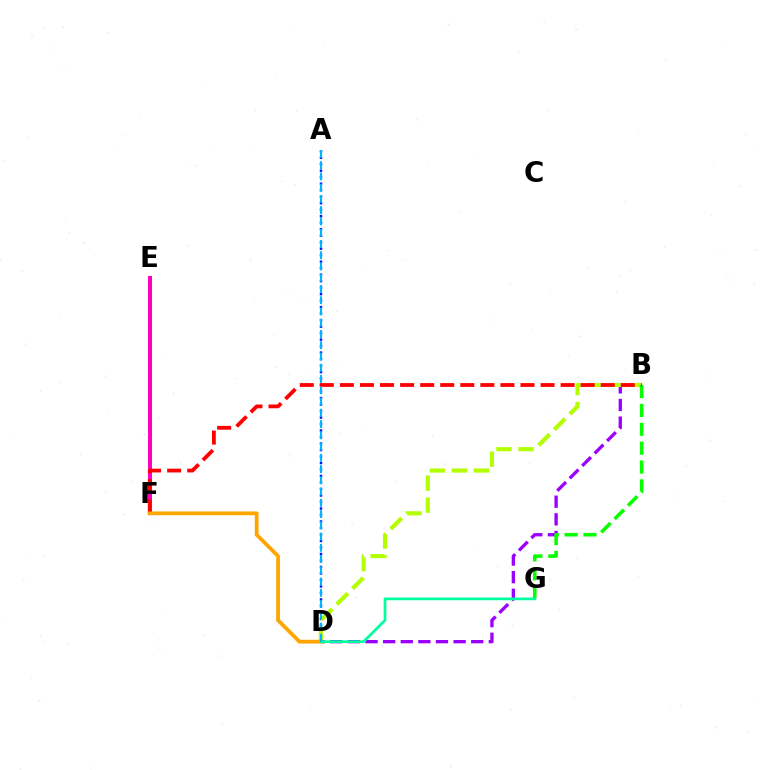{('A', 'D'): [{'color': '#0010ff', 'line_style': 'dotted', 'thickness': 1.76}, {'color': '#00b5ff', 'line_style': 'dashed', 'thickness': 1.53}], ('E', 'F'): [{'color': '#ff00bd', 'line_style': 'solid', 'thickness': 2.88}], ('B', 'D'): [{'color': '#9b00ff', 'line_style': 'dashed', 'thickness': 2.39}, {'color': '#b3ff00', 'line_style': 'dashed', 'thickness': 2.99}], ('B', 'G'): [{'color': '#08ff00', 'line_style': 'dashed', 'thickness': 2.56}], ('B', 'F'): [{'color': '#ff0000', 'line_style': 'dashed', 'thickness': 2.73}], ('D', 'F'): [{'color': '#ffa500', 'line_style': 'solid', 'thickness': 2.73}], ('D', 'G'): [{'color': '#00ff9d', 'line_style': 'solid', 'thickness': 1.94}]}